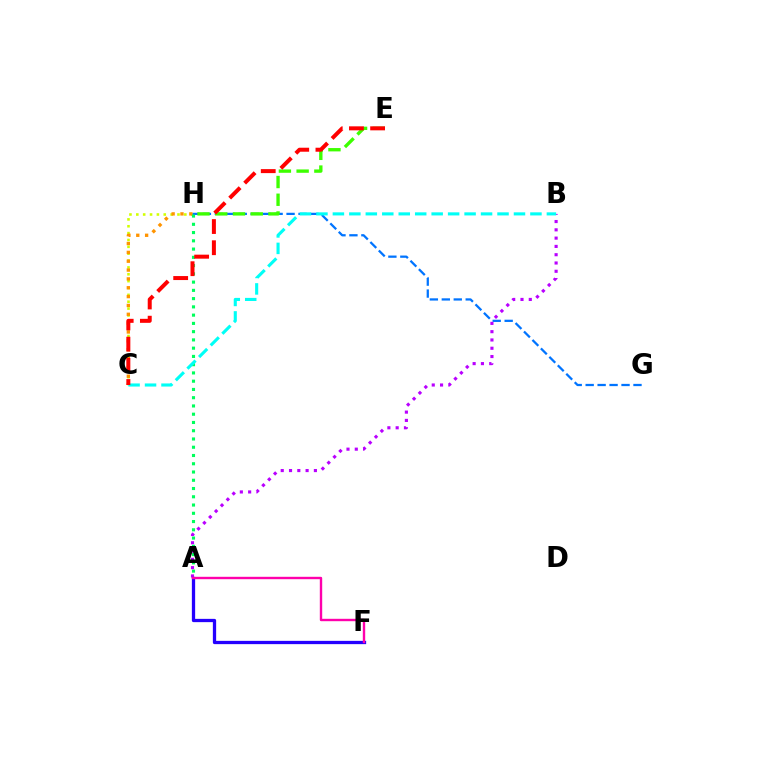{('C', 'H'): [{'color': '#d1ff00', 'line_style': 'dotted', 'thickness': 1.86}, {'color': '#ff9400', 'line_style': 'dotted', 'thickness': 2.4}], ('G', 'H'): [{'color': '#0074ff', 'line_style': 'dashed', 'thickness': 1.62}], ('A', 'B'): [{'color': '#b900ff', 'line_style': 'dotted', 'thickness': 2.25}], ('A', 'F'): [{'color': '#2500ff', 'line_style': 'solid', 'thickness': 2.36}, {'color': '#ff00ac', 'line_style': 'solid', 'thickness': 1.72}], ('E', 'H'): [{'color': '#3dff00', 'line_style': 'dashed', 'thickness': 2.41}], ('A', 'H'): [{'color': '#00ff5c', 'line_style': 'dotted', 'thickness': 2.24}], ('B', 'C'): [{'color': '#00fff6', 'line_style': 'dashed', 'thickness': 2.24}], ('C', 'E'): [{'color': '#ff0000', 'line_style': 'dashed', 'thickness': 2.88}]}